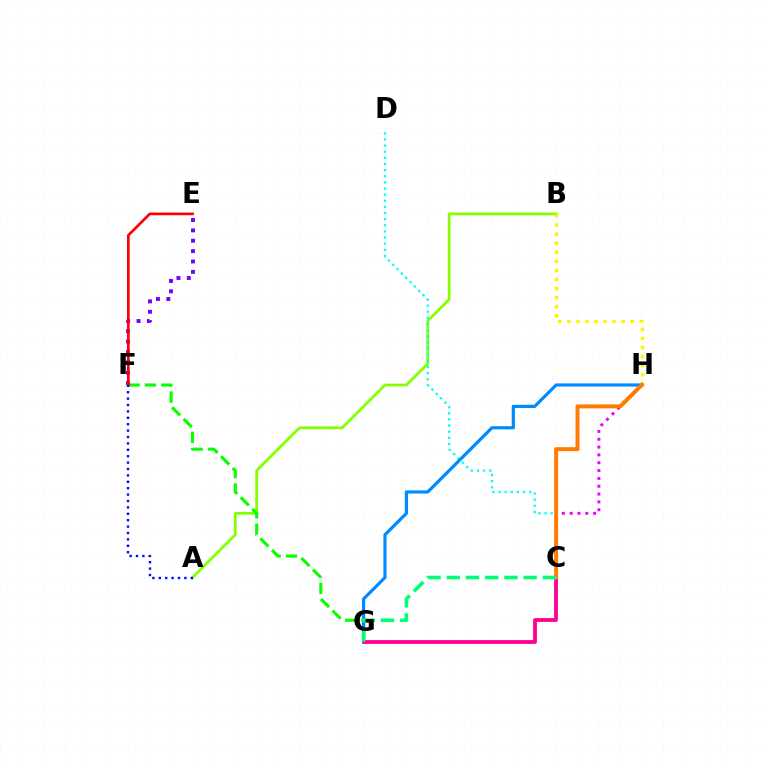{('A', 'B'): [{'color': '#84ff00', 'line_style': 'solid', 'thickness': 1.99}], ('F', 'G'): [{'color': '#08ff00', 'line_style': 'dashed', 'thickness': 2.22}], ('C', 'H'): [{'color': '#ee00ff', 'line_style': 'dotted', 'thickness': 2.13}, {'color': '#ff7c00', 'line_style': 'solid', 'thickness': 2.86}], ('B', 'H'): [{'color': '#fcf500', 'line_style': 'dotted', 'thickness': 2.46}], ('C', 'D'): [{'color': '#00fff6', 'line_style': 'dotted', 'thickness': 1.67}], ('E', 'F'): [{'color': '#7200ff', 'line_style': 'dotted', 'thickness': 2.82}, {'color': '#ff0000', 'line_style': 'solid', 'thickness': 1.92}], ('G', 'H'): [{'color': '#008cff', 'line_style': 'solid', 'thickness': 2.3}], ('C', 'G'): [{'color': '#ff0094', 'line_style': 'solid', 'thickness': 2.73}, {'color': '#00ff74', 'line_style': 'dashed', 'thickness': 2.61}], ('A', 'F'): [{'color': '#0010ff', 'line_style': 'dotted', 'thickness': 1.74}]}